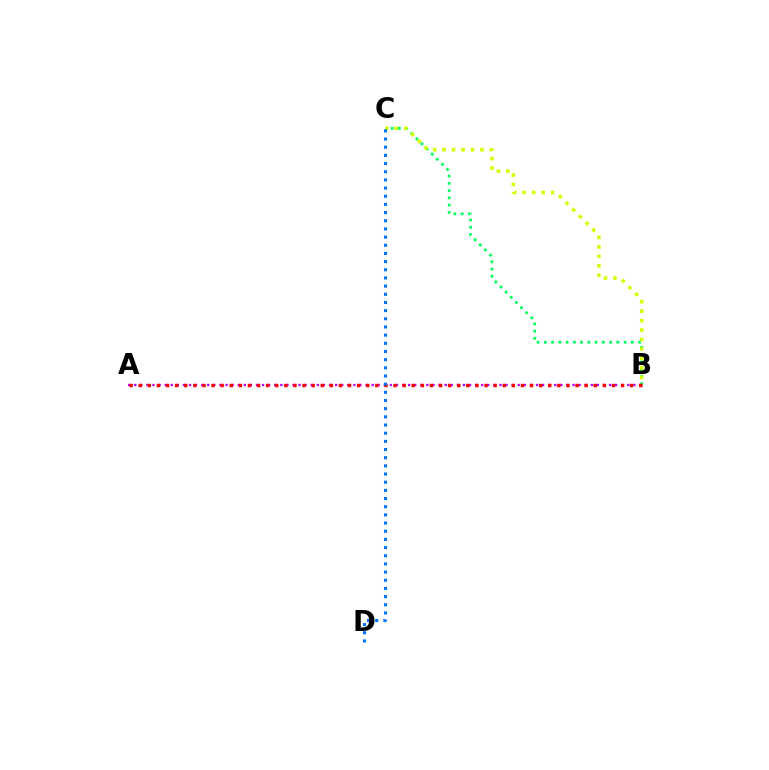{('B', 'C'): [{'color': '#00ff5c', 'line_style': 'dotted', 'thickness': 1.97}, {'color': '#d1ff00', 'line_style': 'dotted', 'thickness': 2.57}], ('A', 'B'): [{'color': '#b900ff', 'line_style': 'dotted', 'thickness': 1.65}, {'color': '#ff0000', 'line_style': 'dotted', 'thickness': 2.47}], ('C', 'D'): [{'color': '#0074ff', 'line_style': 'dotted', 'thickness': 2.22}]}